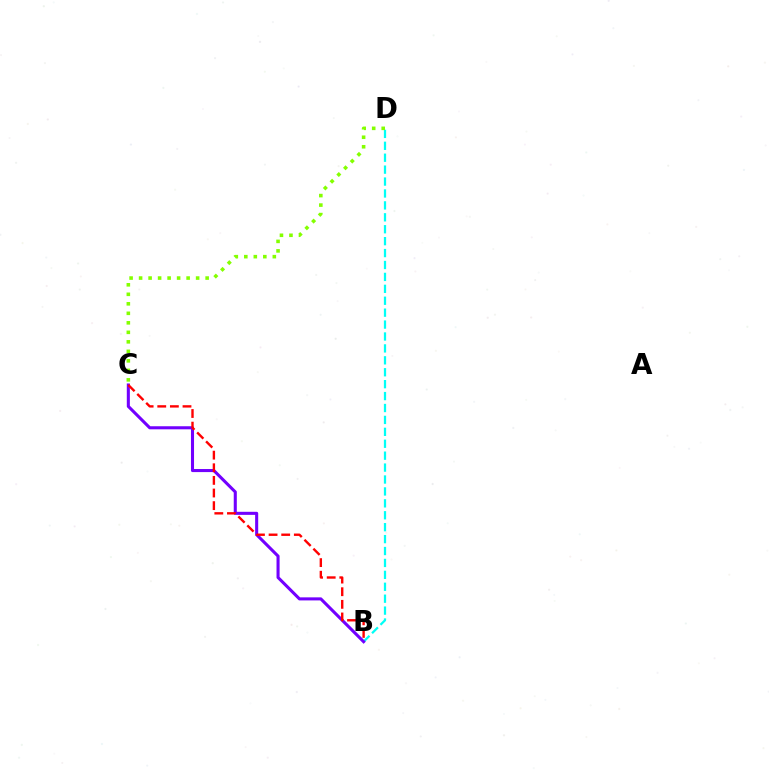{('B', 'D'): [{'color': '#00fff6', 'line_style': 'dashed', 'thickness': 1.62}], ('B', 'C'): [{'color': '#7200ff', 'line_style': 'solid', 'thickness': 2.21}, {'color': '#ff0000', 'line_style': 'dashed', 'thickness': 1.71}], ('C', 'D'): [{'color': '#84ff00', 'line_style': 'dotted', 'thickness': 2.58}]}